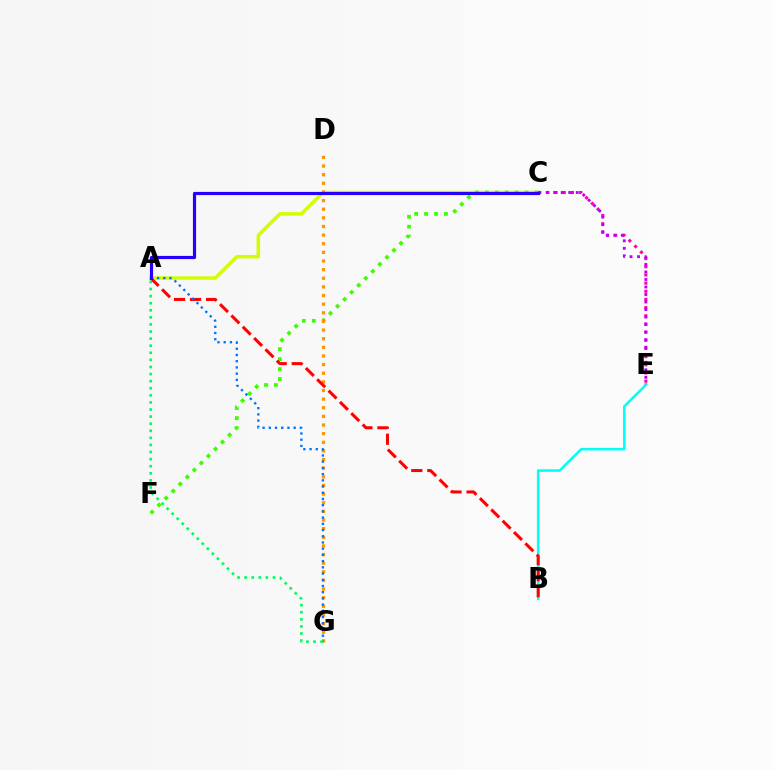{('A', 'C'): [{'color': '#d1ff00', 'line_style': 'solid', 'thickness': 2.51}, {'color': '#2500ff', 'line_style': 'solid', 'thickness': 2.28}], ('C', 'F'): [{'color': '#3dff00', 'line_style': 'dotted', 'thickness': 2.7}], ('D', 'G'): [{'color': '#ff9400', 'line_style': 'dotted', 'thickness': 2.35}], ('C', 'E'): [{'color': '#ff00ac', 'line_style': 'dotted', 'thickness': 2.22}, {'color': '#b900ff', 'line_style': 'dotted', 'thickness': 2.04}], ('B', 'E'): [{'color': '#00fff6', 'line_style': 'solid', 'thickness': 1.83}], ('A', 'B'): [{'color': '#ff0000', 'line_style': 'dashed', 'thickness': 2.18}], ('A', 'G'): [{'color': '#0074ff', 'line_style': 'dotted', 'thickness': 1.69}, {'color': '#00ff5c', 'line_style': 'dotted', 'thickness': 1.93}]}